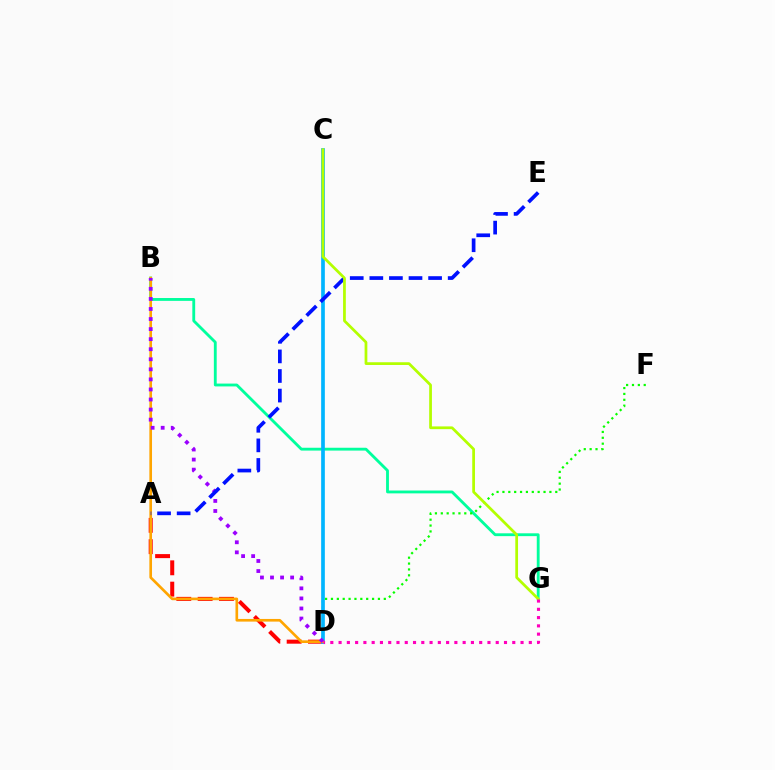{('B', 'G'): [{'color': '#00ff9d', 'line_style': 'solid', 'thickness': 2.04}], ('D', 'F'): [{'color': '#08ff00', 'line_style': 'dotted', 'thickness': 1.6}], ('A', 'D'): [{'color': '#ff0000', 'line_style': 'dashed', 'thickness': 2.9}], ('C', 'D'): [{'color': '#00b5ff', 'line_style': 'solid', 'thickness': 2.65}], ('B', 'D'): [{'color': '#ffa500', 'line_style': 'solid', 'thickness': 1.91}, {'color': '#9b00ff', 'line_style': 'dotted', 'thickness': 2.73}], ('A', 'E'): [{'color': '#0010ff', 'line_style': 'dashed', 'thickness': 2.66}], ('C', 'G'): [{'color': '#b3ff00', 'line_style': 'solid', 'thickness': 1.97}], ('D', 'G'): [{'color': '#ff00bd', 'line_style': 'dotted', 'thickness': 2.25}]}